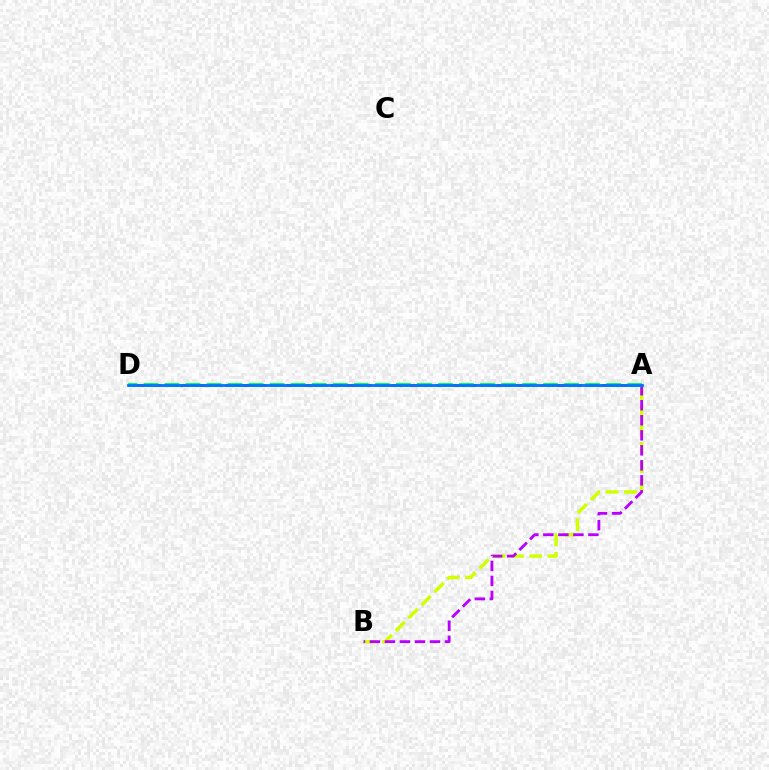{('A', 'B'): [{'color': '#d1ff00', 'line_style': 'dashed', 'thickness': 2.48}, {'color': '#b900ff', 'line_style': 'dashed', 'thickness': 2.04}], ('A', 'D'): [{'color': '#ff0000', 'line_style': 'dashed', 'thickness': 2.04}, {'color': '#00ff5c', 'line_style': 'dashed', 'thickness': 2.86}, {'color': '#0074ff', 'line_style': 'solid', 'thickness': 2.02}]}